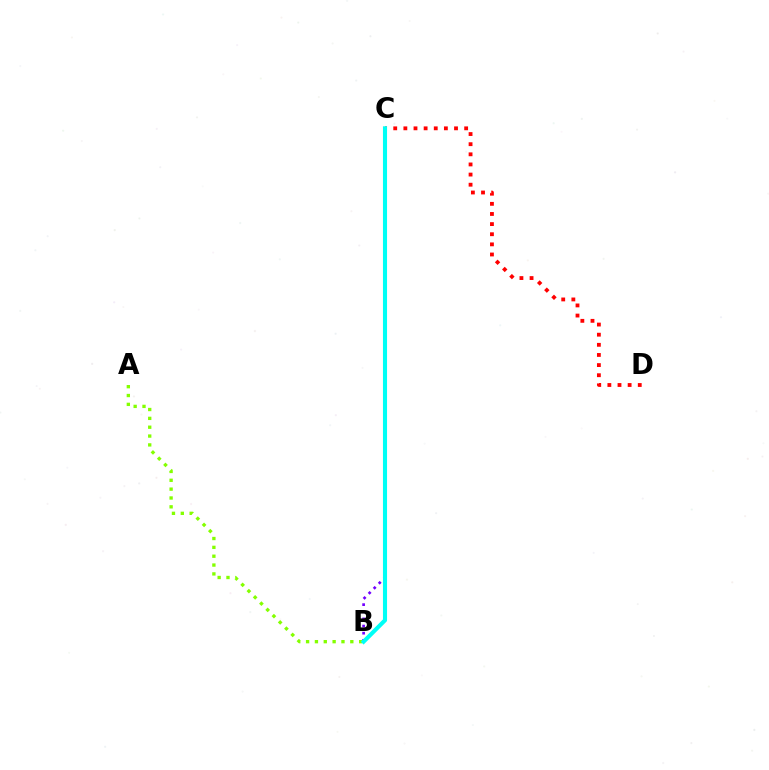{('A', 'B'): [{'color': '#84ff00', 'line_style': 'dotted', 'thickness': 2.4}], ('C', 'D'): [{'color': '#ff0000', 'line_style': 'dotted', 'thickness': 2.75}], ('B', 'C'): [{'color': '#7200ff', 'line_style': 'dotted', 'thickness': 1.94}, {'color': '#00fff6', 'line_style': 'solid', 'thickness': 2.94}]}